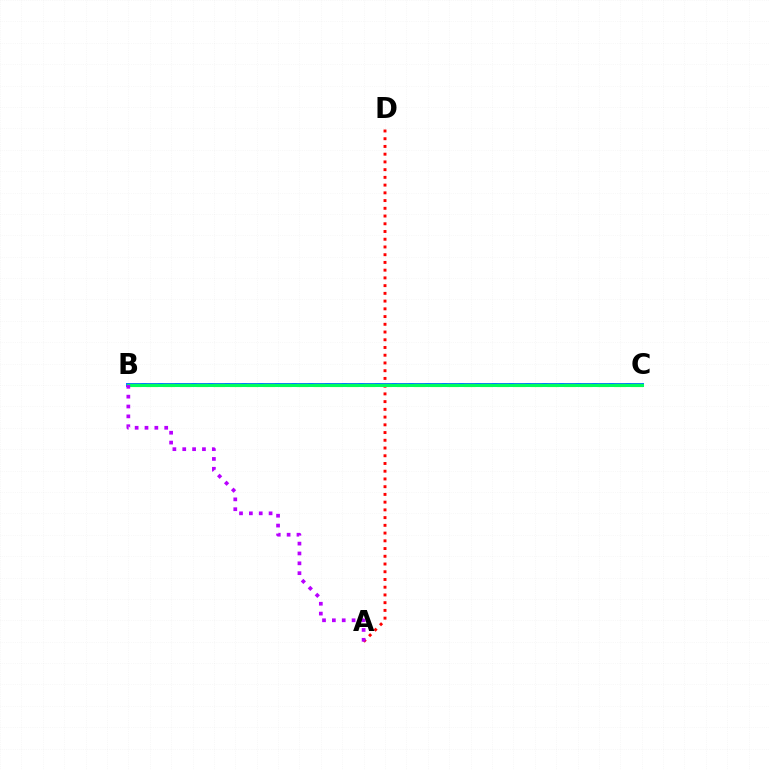{('B', 'C'): [{'color': '#0074ff', 'line_style': 'solid', 'thickness': 2.83}, {'color': '#d1ff00', 'line_style': 'dashed', 'thickness': 2.27}, {'color': '#00ff5c', 'line_style': 'solid', 'thickness': 2.2}], ('A', 'D'): [{'color': '#ff0000', 'line_style': 'dotted', 'thickness': 2.1}], ('A', 'B'): [{'color': '#b900ff', 'line_style': 'dotted', 'thickness': 2.68}]}